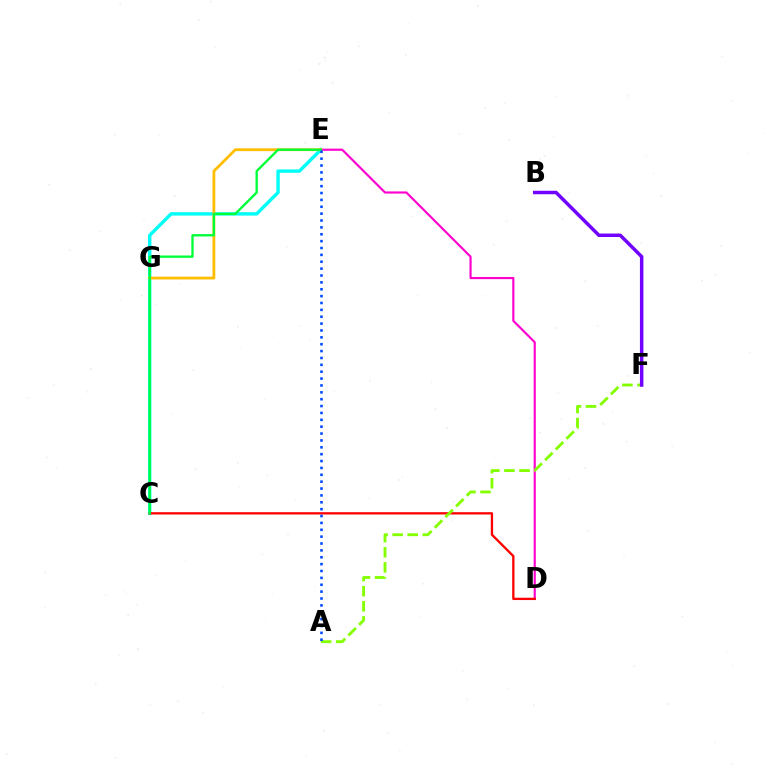{('C', 'E'): [{'color': '#00fff6', 'line_style': 'solid', 'thickness': 2.44}, {'color': '#00ff39', 'line_style': 'solid', 'thickness': 1.69}], ('D', 'E'): [{'color': '#ff00cf', 'line_style': 'solid', 'thickness': 1.55}], ('C', 'D'): [{'color': '#ff0000', 'line_style': 'solid', 'thickness': 1.67}], ('E', 'G'): [{'color': '#ffbd00', 'line_style': 'solid', 'thickness': 2.01}], ('A', 'F'): [{'color': '#84ff00', 'line_style': 'dashed', 'thickness': 2.05}], ('A', 'E'): [{'color': '#004bff', 'line_style': 'dotted', 'thickness': 1.87}], ('B', 'F'): [{'color': '#7200ff', 'line_style': 'solid', 'thickness': 2.51}]}